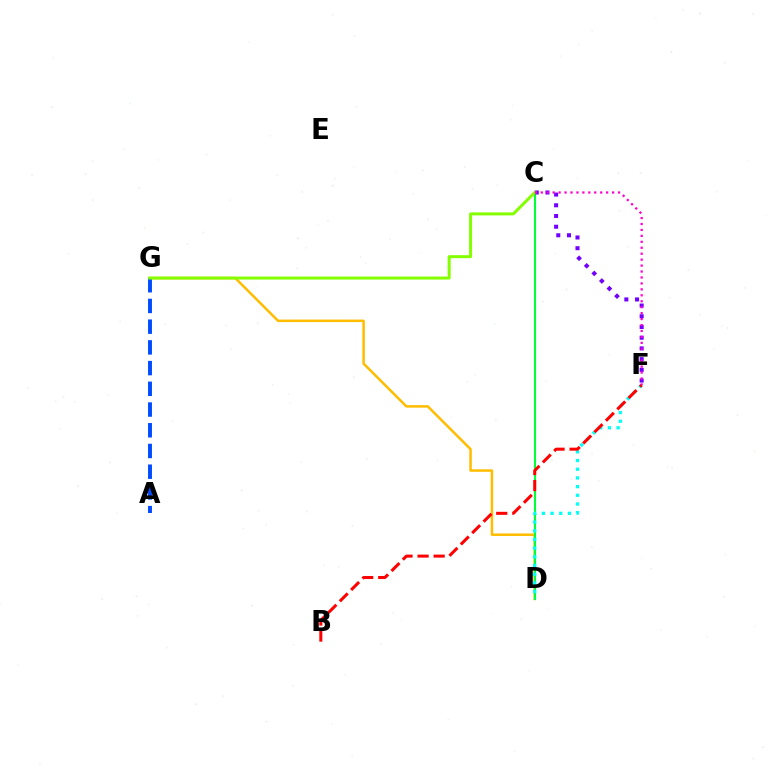{('D', 'G'): [{'color': '#ffbd00', 'line_style': 'solid', 'thickness': 1.8}], ('A', 'G'): [{'color': '#004bff', 'line_style': 'dashed', 'thickness': 2.81}], ('C', 'D'): [{'color': '#00ff39', 'line_style': 'solid', 'thickness': 1.52}], ('C', 'F'): [{'color': '#7200ff', 'line_style': 'dotted', 'thickness': 2.91}, {'color': '#ff00cf', 'line_style': 'dotted', 'thickness': 1.61}], ('D', 'F'): [{'color': '#00fff6', 'line_style': 'dotted', 'thickness': 2.36}], ('B', 'F'): [{'color': '#ff0000', 'line_style': 'dashed', 'thickness': 2.18}], ('C', 'G'): [{'color': '#84ff00', 'line_style': 'solid', 'thickness': 2.15}]}